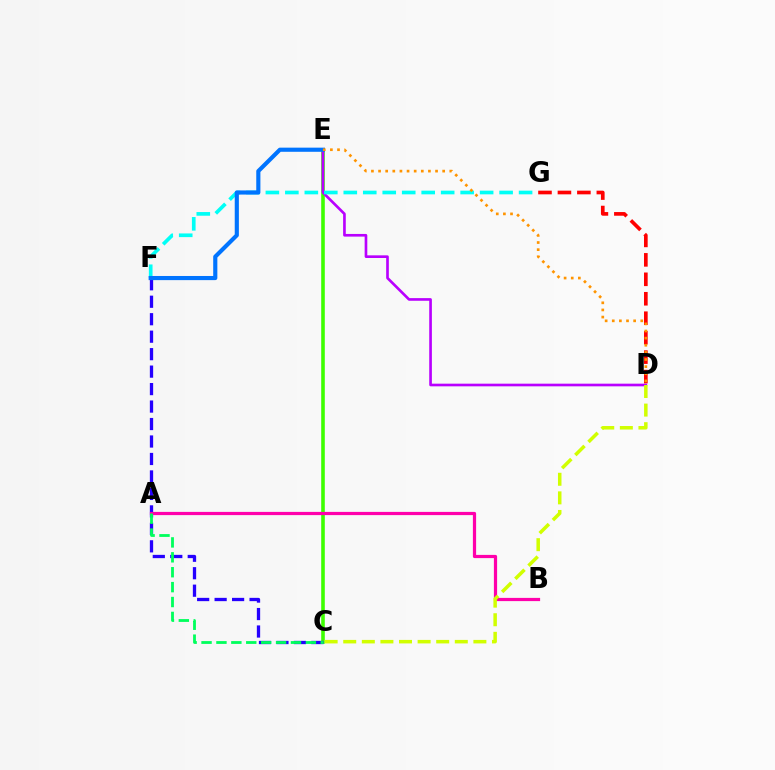{('C', 'E'): [{'color': '#3dff00', 'line_style': 'solid', 'thickness': 2.59}], ('D', 'E'): [{'color': '#b900ff', 'line_style': 'solid', 'thickness': 1.91}, {'color': '#ff9400', 'line_style': 'dotted', 'thickness': 1.94}], ('C', 'F'): [{'color': '#2500ff', 'line_style': 'dashed', 'thickness': 2.37}], ('A', 'B'): [{'color': '#ff00ac', 'line_style': 'solid', 'thickness': 2.31}], ('C', 'D'): [{'color': '#d1ff00', 'line_style': 'dashed', 'thickness': 2.53}], ('D', 'G'): [{'color': '#ff0000', 'line_style': 'dashed', 'thickness': 2.64}], ('F', 'G'): [{'color': '#00fff6', 'line_style': 'dashed', 'thickness': 2.65}], ('E', 'F'): [{'color': '#0074ff', 'line_style': 'solid', 'thickness': 2.98}], ('A', 'C'): [{'color': '#00ff5c', 'line_style': 'dashed', 'thickness': 2.02}]}